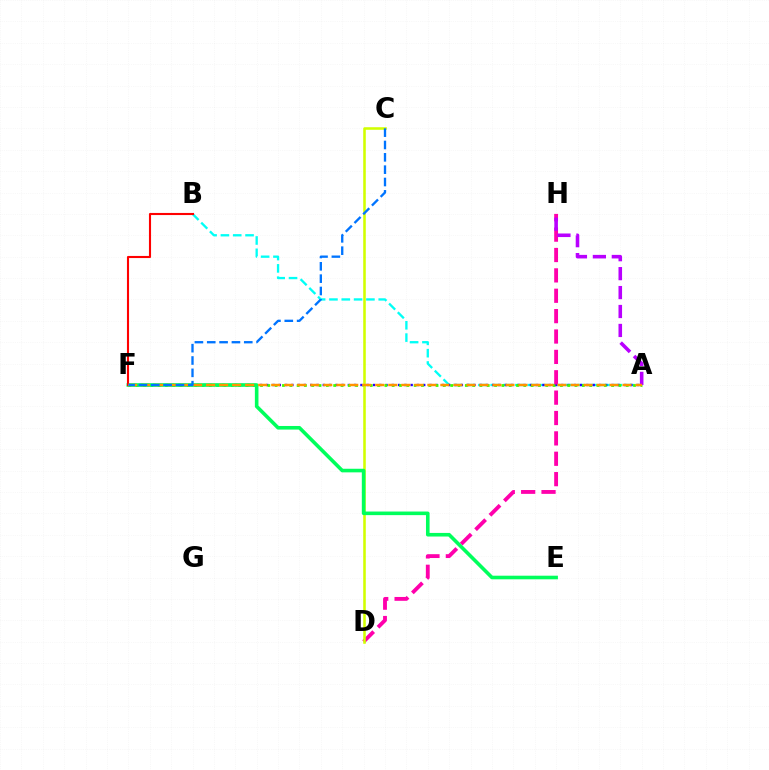{('A', 'B'): [{'color': '#00fff6', 'line_style': 'dashed', 'thickness': 1.67}], ('A', 'F'): [{'color': '#2500ff', 'line_style': 'dotted', 'thickness': 1.71}, {'color': '#3dff00', 'line_style': 'dotted', 'thickness': 1.99}, {'color': '#ff9400', 'line_style': 'dashed', 'thickness': 1.77}], ('D', 'H'): [{'color': '#ff00ac', 'line_style': 'dashed', 'thickness': 2.77}], ('A', 'H'): [{'color': '#b900ff', 'line_style': 'dashed', 'thickness': 2.57}], ('C', 'D'): [{'color': '#d1ff00', 'line_style': 'solid', 'thickness': 1.84}], ('E', 'F'): [{'color': '#00ff5c', 'line_style': 'solid', 'thickness': 2.59}], ('B', 'F'): [{'color': '#ff0000', 'line_style': 'solid', 'thickness': 1.52}], ('C', 'F'): [{'color': '#0074ff', 'line_style': 'dashed', 'thickness': 1.68}]}